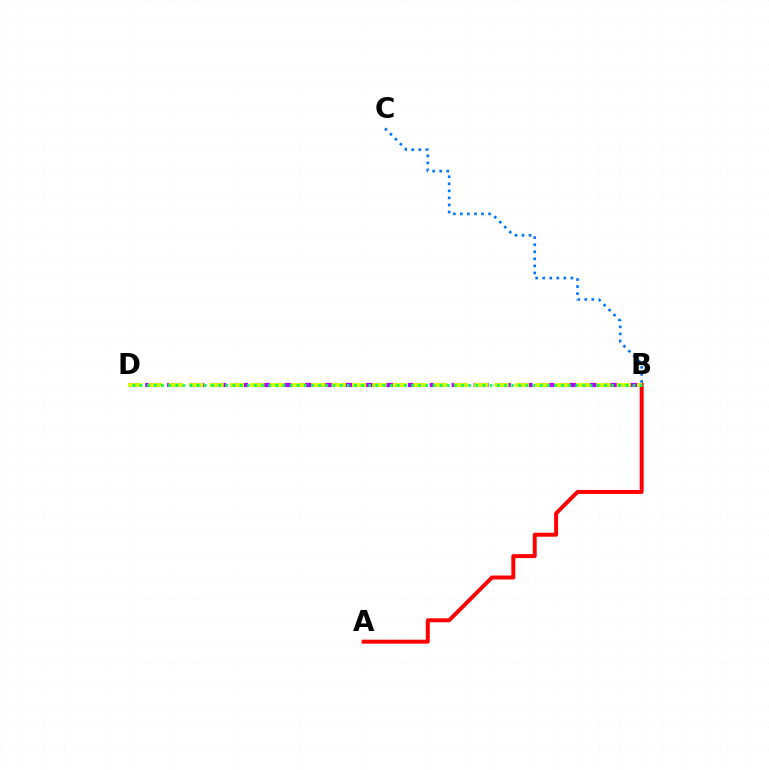{('A', 'B'): [{'color': '#ff0000', 'line_style': 'solid', 'thickness': 2.85}], ('B', 'C'): [{'color': '#0074ff', 'line_style': 'dotted', 'thickness': 1.92}], ('B', 'D'): [{'color': '#b900ff', 'line_style': 'dashed', 'thickness': 2.97}, {'color': '#d1ff00', 'line_style': 'dashed', 'thickness': 2.77}, {'color': '#00ff5c', 'line_style': 'dotted', 'thickness': 1.94}]}